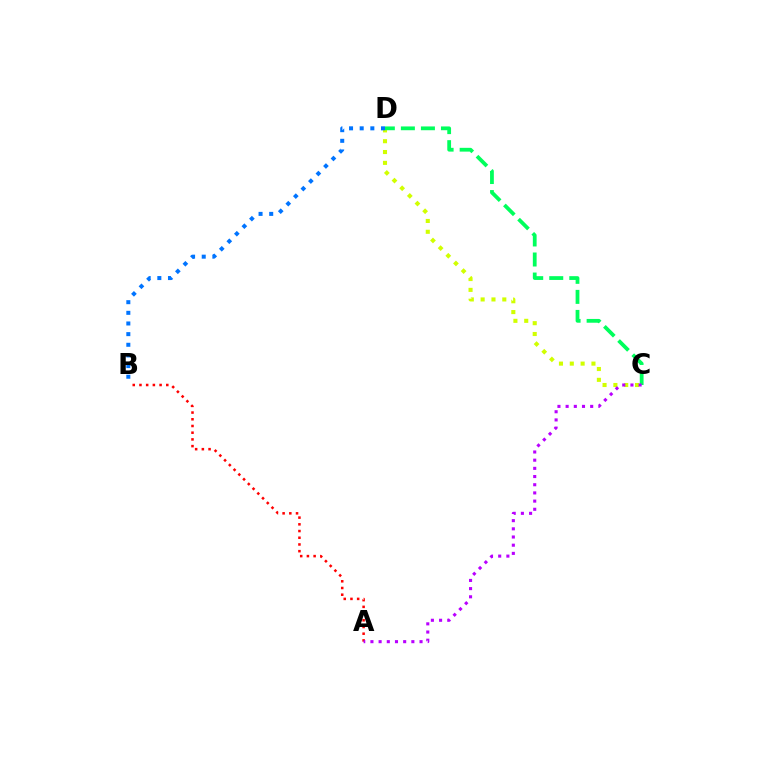{('C', 'D'): [{'color': '#d1ff00', 'line_style': 'dotted', 'thickness': 2.94}, {'color': '#00ff5c', 'line_style': 'dashed', 'thickness': 2.72}], ('B', 'D'): [{'color': '#0074ff', 'line_style': 'dotted', 'thickness': 2.89}], ('A', 'B'): [{'color': '#ff0000', 'line_style': 'dotted', 'thickness': 1.82}], ('A', 'C'): [{'color': '#b900ff', 'line_style': 'dotted', 'thickness': 2.22}]}